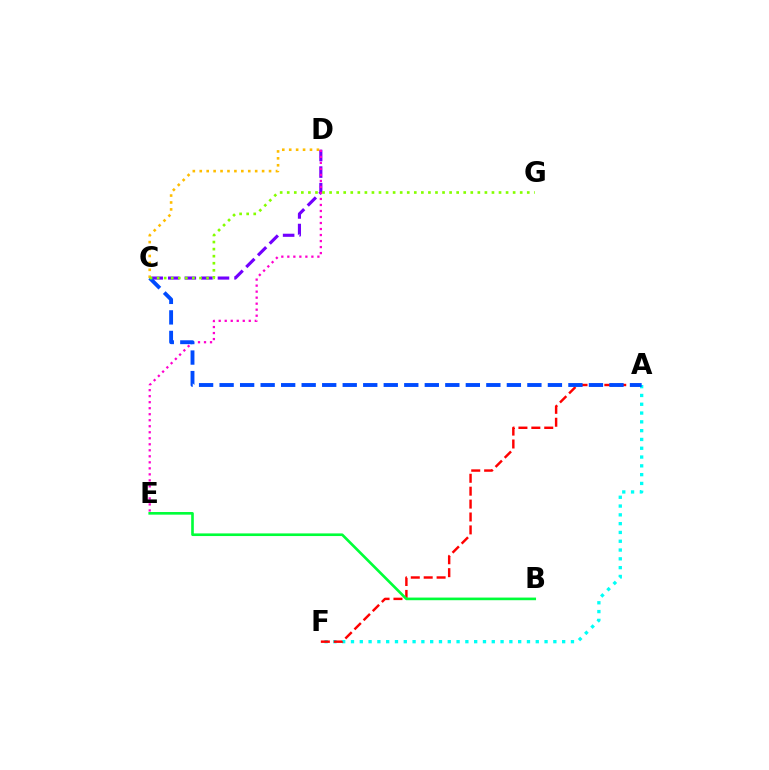{('C', 'D'): [{'color': '#7200ff', 'line_style': 'dashed', 'thickness': 2.25}, {'color': '#ffbd00', 'line_style': 'dotted', 'thickness': 1.88}], ('A', 'F'): [{'color': '#00fff6', 'line_style': 'dotted', 'thickness': 2.39}, {'color': '#ff0000', 'line_style': 'dashed', 'thickness': 1.75}], ('D', 'E'): [{'color': '#ff00cf', 'line_style': 'dotted', 'thickness': 1.63}], ('B', 'E'): [{'color': '#00ff39', 'line_style': 'solid', 'thickness': 1.9}], ('A', 'C'): [{'color': '#004bff', 'line_style': 'dashed', 'thickness': 2.79}], ('C', 'G'): [{'color': '#84ff00', 'line_style': 'dotted', 'thickness': 1.92}]}